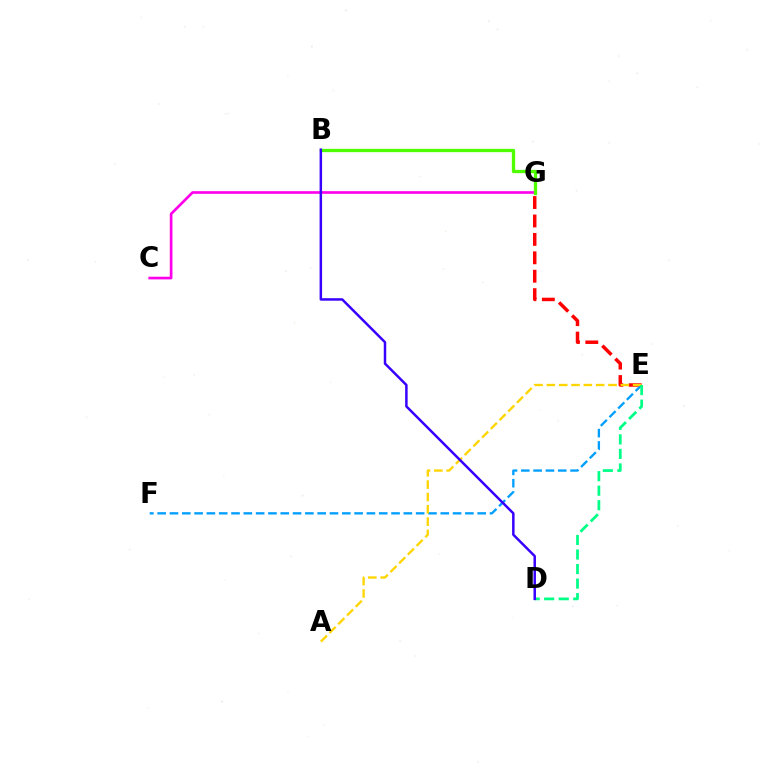{('E', 'G'): [{'color': '#ff0000', 'line_style': 'dashed', 'thickness': 2.5}], ('E', 'F'): [{'color': '#009eff', 'line_style': 'dashed', 'thickness': 1.67}], ('A', 'E'): [{'color': '#ffd500', 'line_style': 'dashed', 'thickness': 1.67}], ('C', 'G'): [{'color': '#ff00ed', 'line_style': 'solid', 'thickness': 1.92}], ('D', 'E'): [{'color': '#00ff86', 'line_style': 'dashed', 'thickness': 1.98}], ('B', 'G'): [{'color': '#4fff00', 'line_style': 'solid', 'thickness': 2.38}], ('B', 'D'): [{'color': '#3700ff', 'line_style': 'solid', 'thickness': 1.79}]}